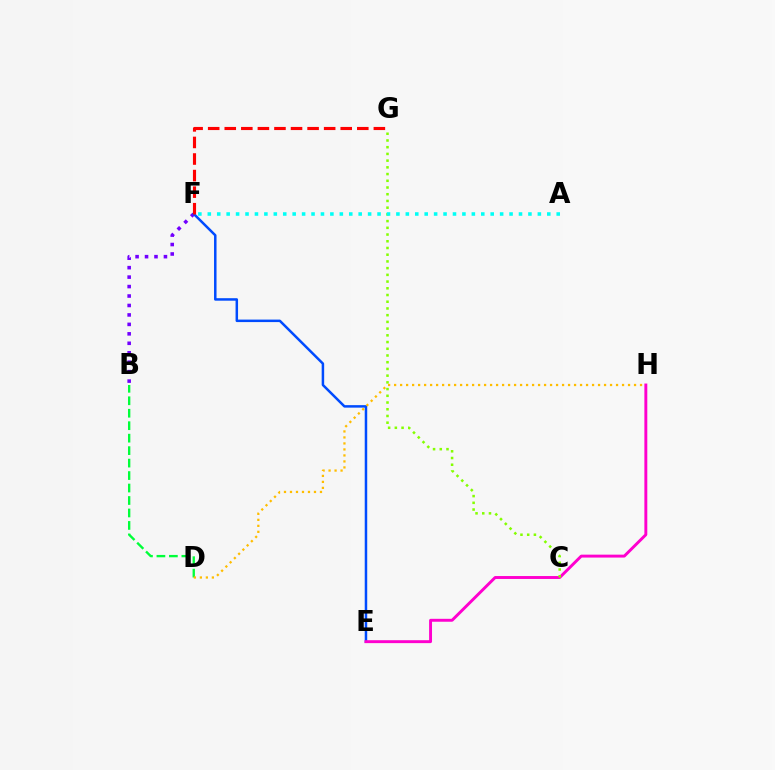{('B', 'F'): [{'color': '#7200ff', 'line_style': 'dotted', 'thickness': 2.57}], ('E', 'F'): [{'color': '#004bff', 'line_style': 'solid', 'thickness': 1.8}], ('E', 'H'): [{'color': '#ff00cf', 'line_style': 'solid', 'thickness': 2.11}], ('C', 'G'): [{'color': '#84ff00', 'line_style': 'dotted', 'thickness': 1.83}], ('B', 'D'): [{'color': '#00ff39', 'line_style': 'dashed', 'thickness': 1.69}], ('A', 'F'): [{'color': '#00fff6', 'line_style': 'dotted', 'thickness': 2.56}], ('D', 'H'): [{'color': '#ffbd00', 'line_style': 'dotted', 'thickness': 1.63}], ('F', 'G'): [{'color': '#ff0000', 'line_style': 'dashed', 'thickness': 2.25}]}